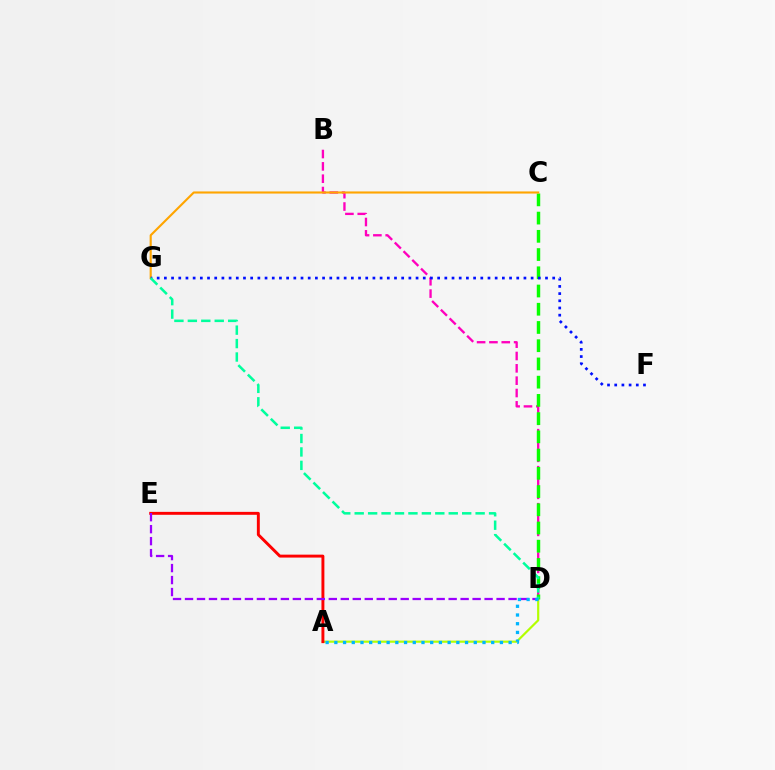{('B', 'D'): [{'color': '#ff00bd', 'line_style': 'dashed', 'thickness': 1.68}], ('A', 'D'): [{'color': '#b3ff00', 'line_style': 'solid', 'thickness': 1.57}, {'color': '#00b5ff', 'line_style': 'dotted', 'thickness': 2.37}], ('C', 'D'): [{'color': '#08ff00', 'line_style': 'dashed', 'thickness': 2.48}], ('C', 'G'): [{'color': '#ffa500', 'line_style': 'solid', 'thickness': 1.53}], ('F', 'G'): [{'color': '#0010ff', 'line_style': 'dotted', 'thickness': 1.95}], ('A', 'E'): [{'color': '#ff0000', 'line_style': 'solid', 'thickness': 2.11}], ('D', 'G'): [{'color': '#00ff9d', 'line_style': 'dashed', 'thickness': 1.83}], ('D', 'E'): [{'color': '#9b00ff', 'line_style': 'dashed', 'thickness': 1.63}]}